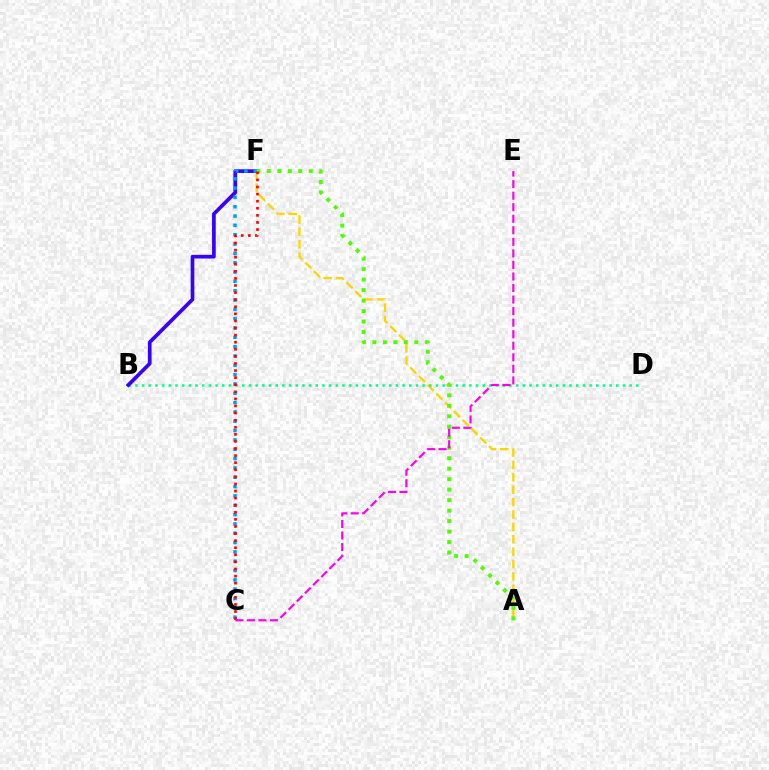{('A', 'F'): [{'color': '#ffd500', 'line_style': 'dashed', 'thickness': 1.68}, {'color': '#4fff00', 'line_style': 'dotted', 'thickness': 2.85}], ('B', 'D'): [{'color': '#00ff86', 'line_style': 'dotted', 'thickness': 1.81}], ('B', 'F'): [{'color': '#3700ff', 'line_style': 'solid', 'thickness': 2.66}], ('C', 'F'): [{'color': '#009eff', 'line_style': 'dotted', 'thickness': 2.53}, {'color': '#ff0000', 'line_style': 'dotted', 'thickness': 1.93}], ('C', 'E'): [{'color': '#ff00ed', 'line_style': 'dashed', 'thickness': 1.57}]}